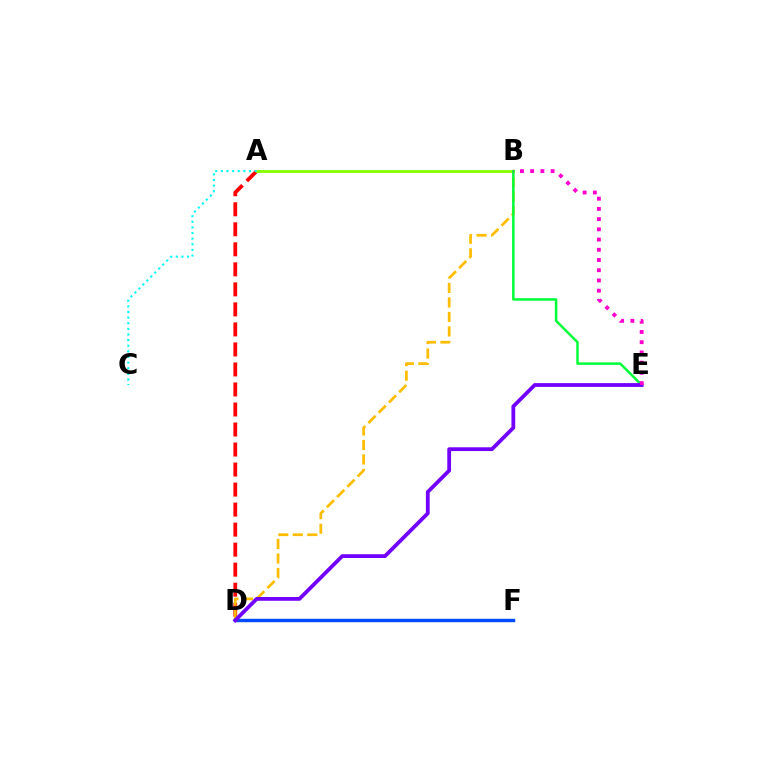{('A', 'D'): [{'color': '#ff0000', 'line_style': 'dashed', 'thickness': 2.72}], ('D', 'F'): [{'color': '#004bff', 'line_style': 'solid', 'thickness': 2.45}], ('B', 'D'): [{'color': '#ffbd00', 'line_style': 'dashed', 'thickness': 1.97}], ('A', 'B'): [{'color': '#84ff00', 'line_style': 'solid', 'thickness': 2.02}], ('B', 'E'): [{'color': '#00ff39', 'line_style': 'solid', 'thickness': 1.81}, {'color': '#ff00cf', 'line_style': 'dotted', 'thickness': 2.78}], ('D', 'E'): [{'color': '#7200ff', 'line_style': 'solid', 'thickness': 2.72}], ('A', 'C'): [{'color': '#00fff6', 'line_style': 'dotted', 'thickness': 1.53}]}